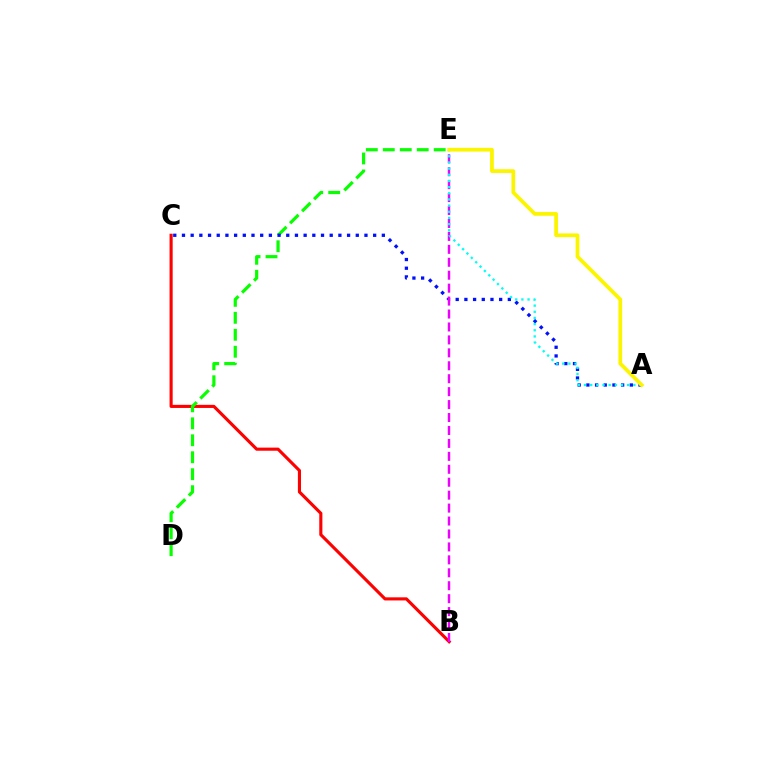{('B', 'C'): [{'color': '#ff0000', 'line_style': 'solid', 'thickness': 2.24}], ('D', 'E'): [{'color': '#08ff00', 'line_style': 'dashed', 'thickness': 2.31}], ('A', 'C'): [{'color': '#0010ff', 'line_style': 'dotted', 'thickness': 2.36}], ('B', 'E'): [{'color': '#ee00ff', 'line_style': 'dashed', 'thickness': 1.76}], ('A', 'E'): [{'color': '#00fff6', 'line_style': 'dotted', 'thickness': 1.68}, {'color': '#fcf500', 'line_style': 'solid', 'thickness': 2.69}]}